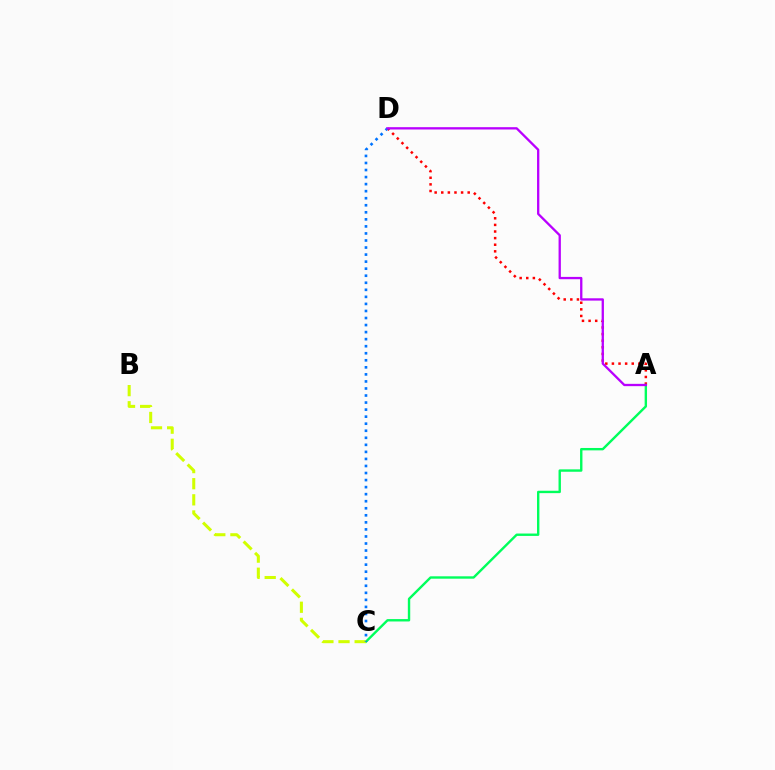{('A', 'D'): [{'color': '#ff0000', 'line_style': 'dotted', 'thickness': 1.8}, {'color': '#b900ff', 'line_style': 'solid', 'thickness': 1.66}], ('A', 'C'): [{'color': '#00ff5c', 'line_style': 'solid', 'thickness': 1.72}], ('B', 'C'): [{'color': '#d1ff00', 'line_style': 'dashed', 'thickness': 2.19}], ('C', 'D'): [{'color': '#0074ff', 'line_style': 'dotted', 'thickness': 1.91}]}